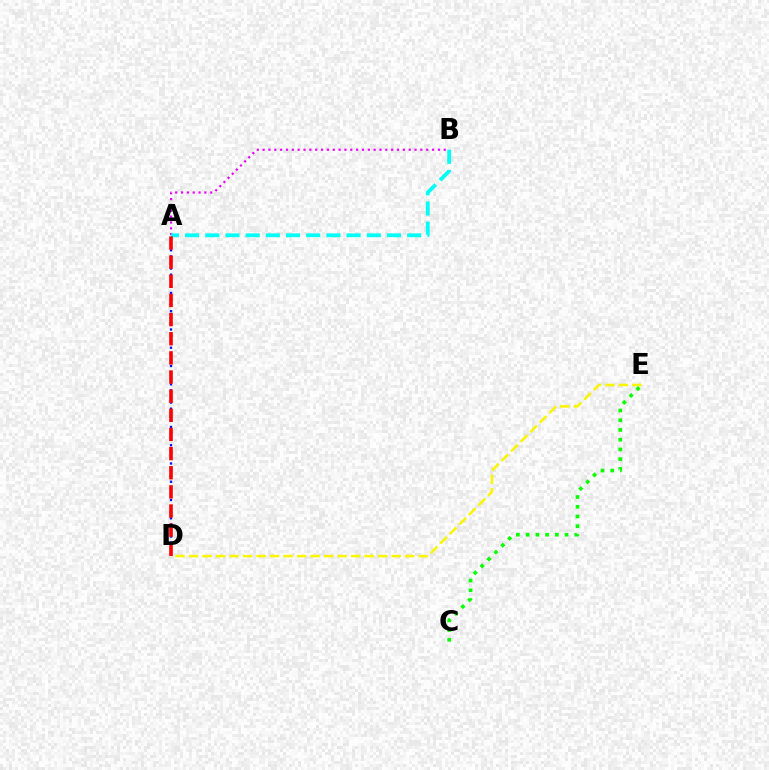{('A', 'B'): [{'color': '#ee00ff', 'line_style': 'dotted', 'thickness': 1.59}, {'color': '#00fff6', 'line_style': 'dashed', 'thickness': 2.74}], ('D', 'E'): [{'color': '#fcf500', 'line_style': 'dashed', 'thickness': 1.84}], ('A', 'D'): [{'color': '#0010ff', 'line_style': 'dotted', 'thickness': 1.65}, {'color': '#ff0000', 'line_style': 'dashed', 'thickness': 2.6}], ('C', 'E'): [{'color': '#08ff00', 'line_style': 'dotted', 'thickness': 2.64}]}